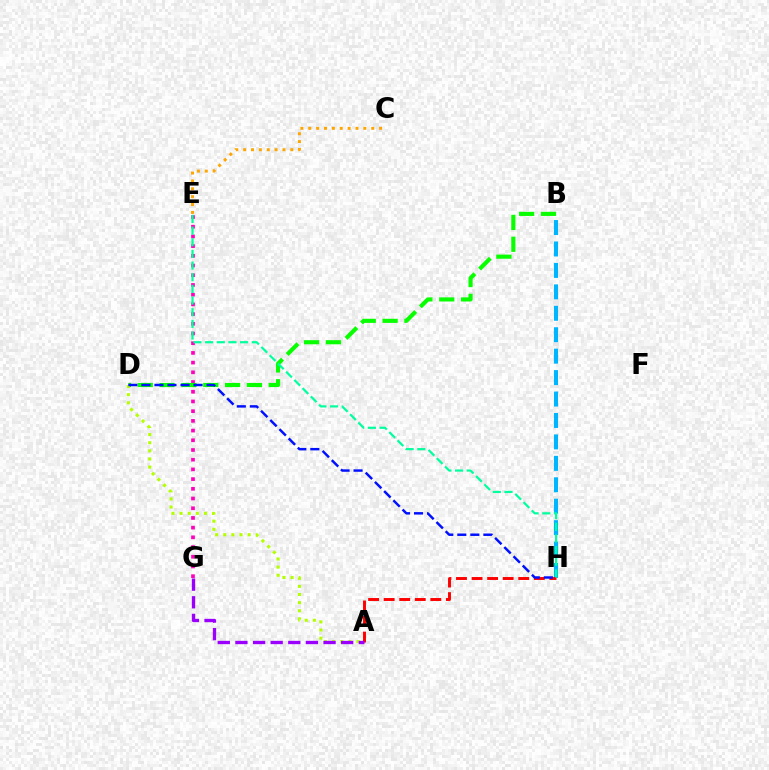{('E', 'G'): [{'color': '#ff00bd', 'line_style': 'dotted', 'thickness': 2.64}], ('B', 'D'): [{'color': '#08ff00', 'line_style': 'dashed', 'thickness': 2.97}], ('B', 'H'): [{'color': '#00b5ff', 'line_style': 'dashed', 'thickness': 2.91}], ('A', 'H'): [{'color': '#ff0000', 'line_style': 'dashed', 'thickness': 2.11}], ('A', 'D'): [{'color': '#b3ff00', 'line_style': 'dotted', 'thickness': 2.21}], ('A', 'G'): [{'color': '#9b00ff', 'line_style': 'dashed', 'thickness': 2.39}], ('D', 'H'): [{'color': '#0010ff', 'line_style': 'dashed', 'thickness': 1.77}], ('E', 'H'): [{'color': '#00ff9d', 'line_style': 'dashed', 'thickness': 1.58}], ('C', 'E'): [{'color': '#ffa500', 'line_style': 'dotted', 'thickness': 2.14}]}